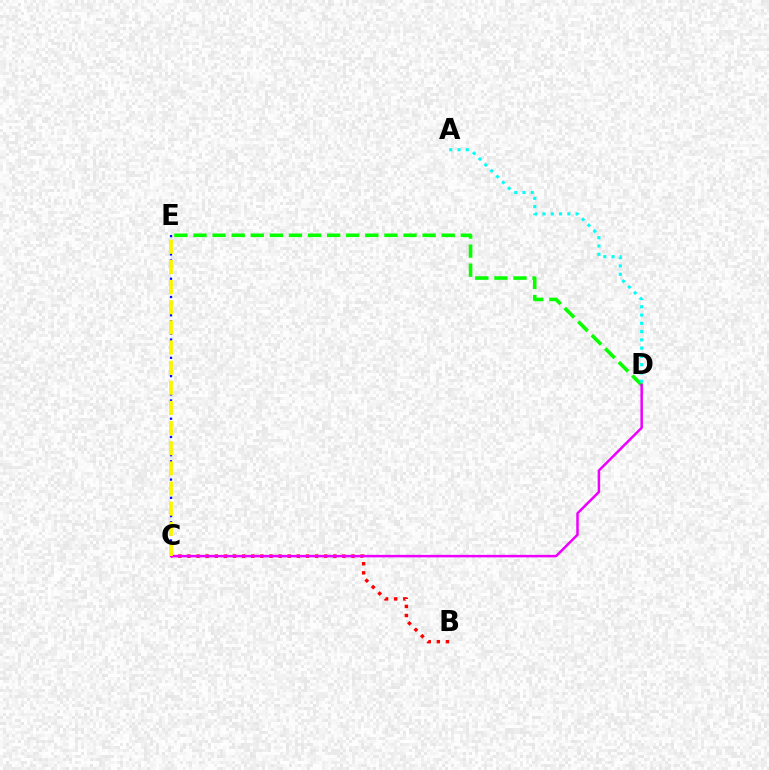{('B', 'C'): [{'color': '#ff0000', 'line_style': 'dotted', 'thickness': 2.48}], ('D', 'E'): [{'color': '#08ff00', 'line_style': 'dashed', 'thickness': 2.59}], ('C', 'E'): [{'color': '#0010ff', 'line_style': 'dotted', 'thickness': 1.65}, {'color': '#fcf500', 'line_style': 'dashed', 'thickness': 2.74}], ('C', 'D'): [{'color': '#ee00ff', 'line_style': 'solid', 'thickness': 1.81}], ('A', 'D'): [{'color': '#00fff6', 'line_style': 'dotted', 'thickness': 2.25}]}